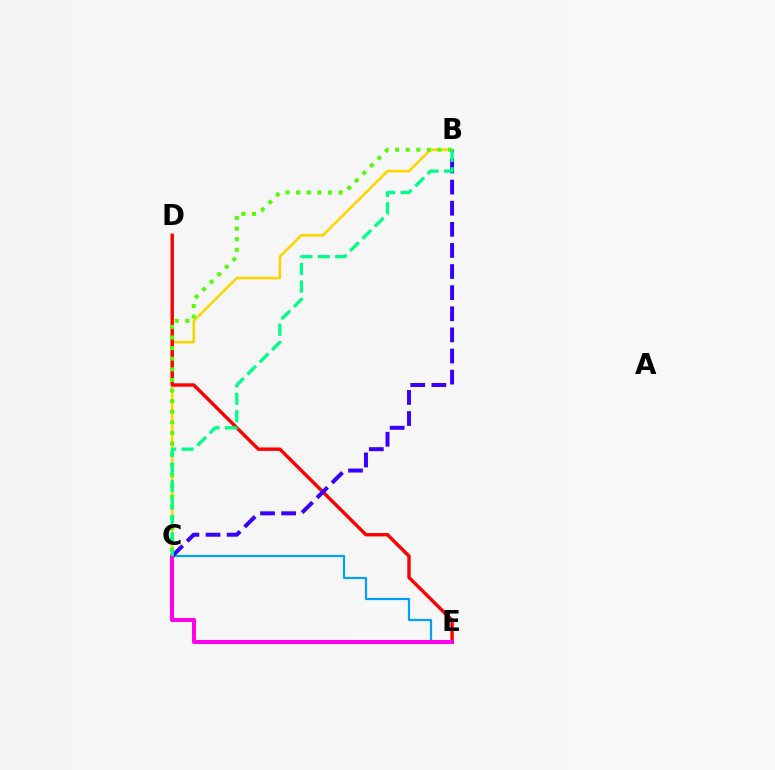{('C', 'E'): [{'color': '#009eff', 'line_style': 'solid', 'thickness': 1.59}, {'color': '#ff00ed', 'line_style': 'solid', 'thickness': 2.89}], ('B', 'C'): [{'color': '#ffd500', 'line_style': 'solid', 'thickness': 1.88}, {'color': '#3700ff', 'line_style': 'dashed', 'thickness': 2.87}, {'color': '#4fff00', 'line_style': 'dotted', 'thickness': 2.88}, {'color': '#00ff86', 'line_style': 'dashed', 'thickness': 2.36}], ('D', 'E'): [{'color': '#ff0000', 'line_style': 'solid', 'thickness': 2.45}]}